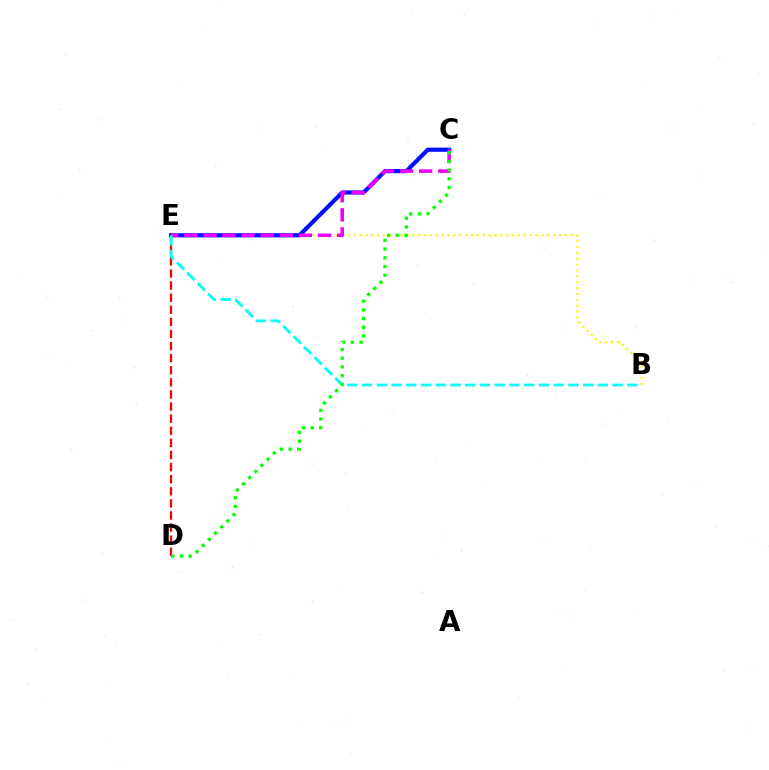{('B', 'E'): [{'color': '#fcf500', 'line_style': 'dotted', 'thickness': 1.59}, {'color': '#00fff6', 'line_style': 'dashed', 'thickness': 2.0}], ('C', 'E'): [{'color': '#0010ff', 'line_style': 'solid', 'thickness': 2.98}, {'color': '#ee00ff', 'line_style': 'dashed', 'thickness': 2.6}], ('D', 'E'): [{'color': '#ff0000', 'line_style': 'dashed', 'thickness': 1.64}], ('C', 'D'): [{'color': '#08ff00', 'line_style': 'dotted', 'thickness': 2.37}]}